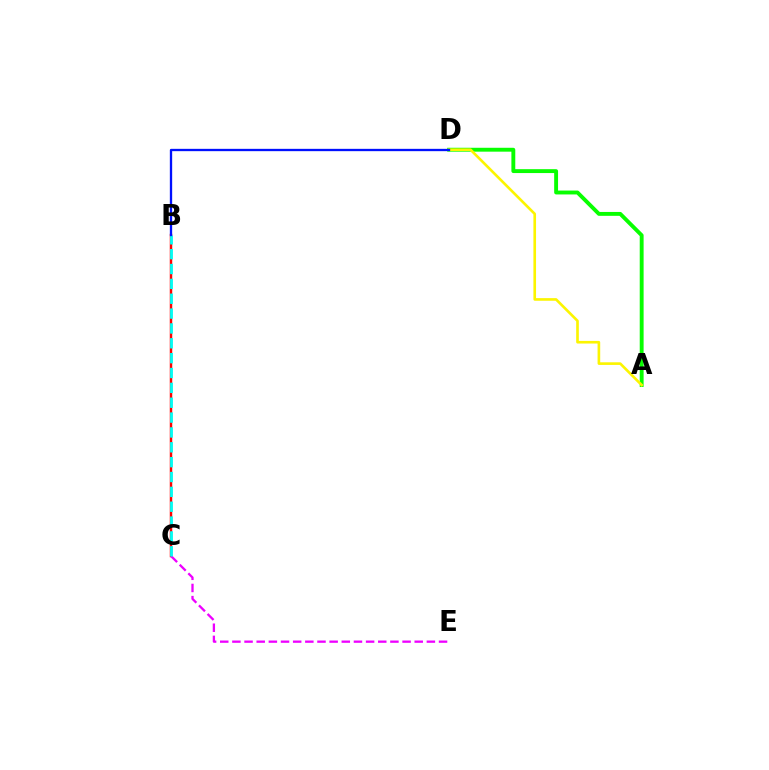{('B', 'C'): [{'color': '#ff0000', 'line_style': 'solid', 'thickness': 1.77}, {'color': '#00fff6', 'line_style': 'dashed', 'thickness': 2.02}], ('A', 'D'): [{'color': '#08ff00', 'line_style': 'solid', 'thickness': 2.8}, {'color': '#fcf500', 'line_style': 'solid', 'thickness': 1.9}], ('C', 'E'): [{'color': '#ee00ff', 'line_style': 'dashed', 'thickness': 1.65}], ('B', 'D'): [{'color': '#0010ff', 'line_style': 'solid', 'thickness': 1.67}]}